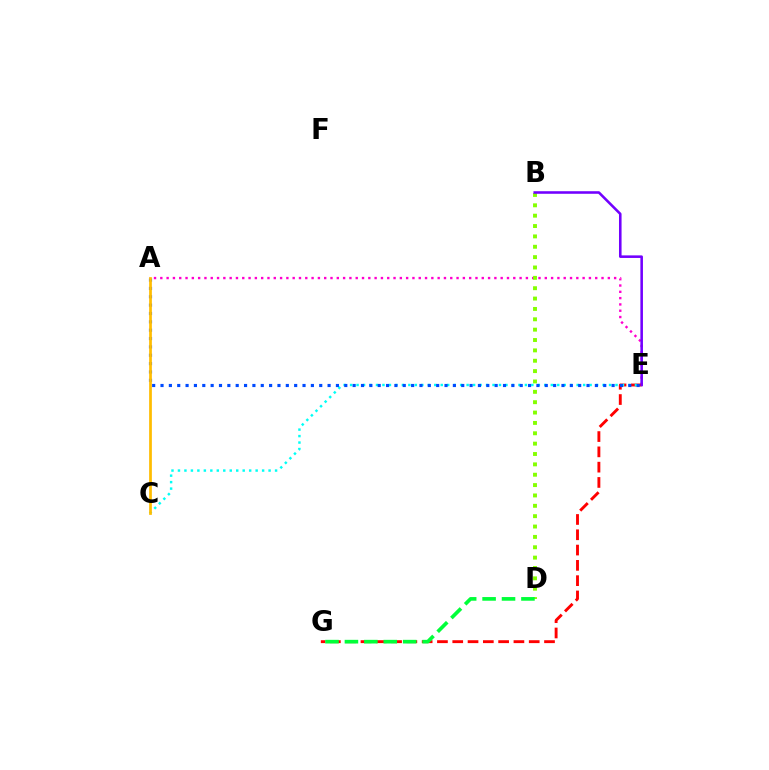{('A', 'E'): [{'color': '#ff00cf', 'line_style': 'dotted', 'thickness': 1.71}, {'color': '#004bff', 'line_style': 'dotted', 'thickness': 2.27}], ('E', 'G'): [{'color': '#ff0000', 'line_style': 'dashed', 'thickness': 2.08}], ('B', 'D'): [{'color': '#84ff00', 'line_style': 'dotted', 'thickness': 2.82}], ('C', 'E'): [{'color': '#00fff6', 'line_style': 'dotted', 'thickness': 1.76}], ('B', 'E'): [{'color': '#7200ff', 'line_style': 'solid', 'thickness': 1.85}], ('D', 'G'): [{'color': '#00ff39', 'line_style': 'dashed', 'thickness': 2.64}], ('A', 'C'): [{'color': '#ffbd00', 'line_style': 'solid', 'thickness': 1.96}]}